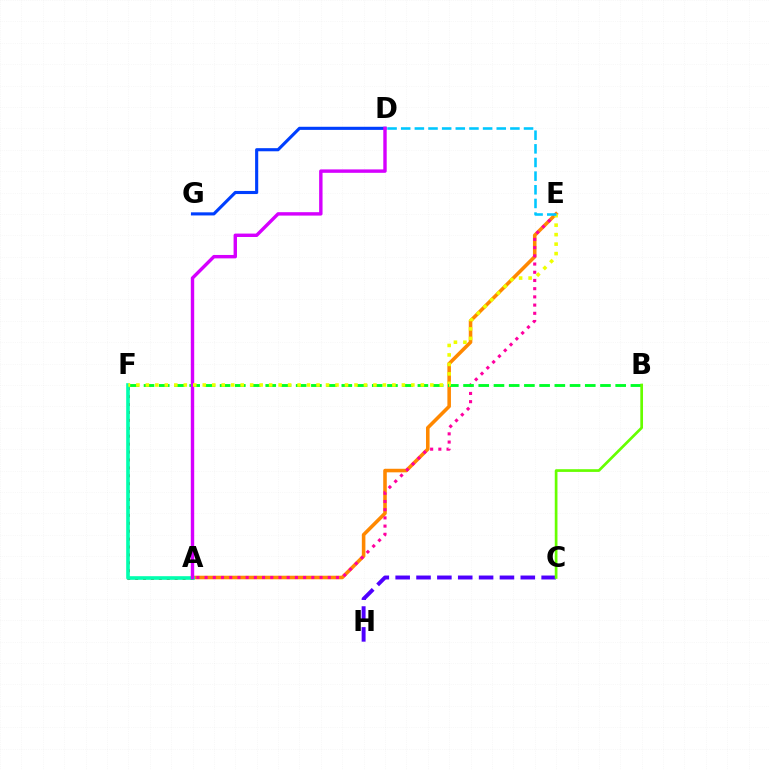{('A', 'E'): [{'color': '#ff8800', 'line_style': 'solid', 'thickness': 2.57}, {'color': '#ff00a0', 'line_style': 'dotted', 'thickness': 2.23}], ('B', 'F'): [{'color': '#00ff27', 'line_style': 'dashed', 'thickness': 2.07}], ('C', 'H'): [{'color': '#4f00ff', 'line_style': 'dashed', 'thickness': 2.83}], ('B', 'C'): [{'color': '#66ff00', 'line_style': 'solid', 'thickness': 1.94}], ('A', 'F'): [{'color': '#ff0000', 'line_style': 'dotted', 'thickness': 2.15}, {'color': '#00ffaf', 'line_style': 'solid', 'thickness': 2.61}], ('D', 'G'): [{'color': '#003fff', 'line_style': 'solid', 'thickness': 2.24}], ('A', 'D'): [{'color': '#d600ff', 'line_style': 'solid', 'thickness': 2.45}], ('E', 'F'): [{'color': '#eeff00', 'line_style': 'dotted', 'thickness': 2.58}], ('D', 'E'): [{'color': '#00c7ff', 'line_style': 'dashed', 'thickness': 1.85}]}